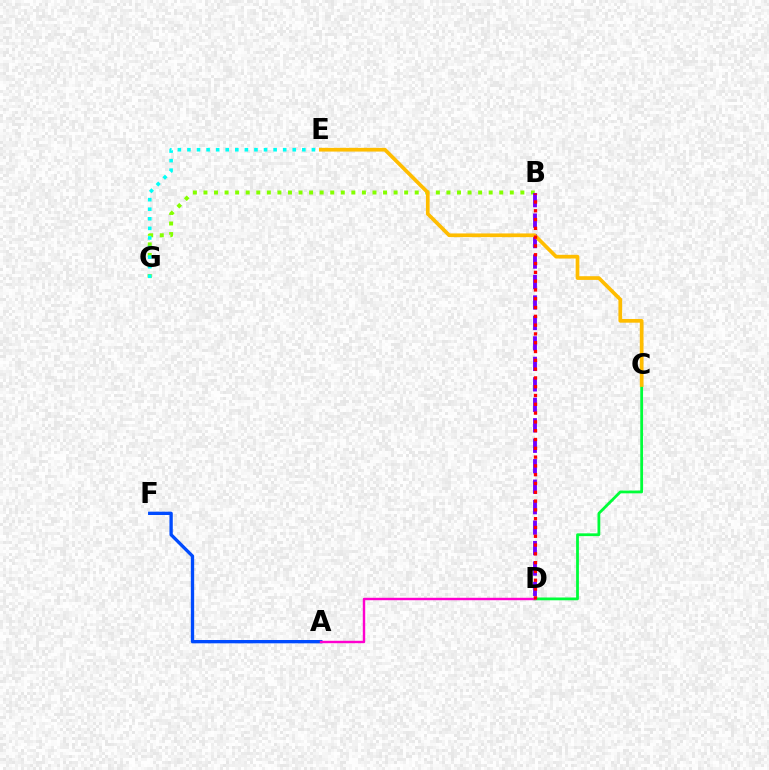{('C', 'D'): [{'color': '#00ff39', 'line_style': 'solid', 'thickness': 2.0}], ('B', 'G'): [{'color': '#84ff00', 'line_style': 'dotted', 'thickness': 2.87}], ('A', 'F'): [{'color': '#004bff', 'line_style': 'solid', 'thickness': 2.39}], ('B', 'D'): [{'color': '#7200ff', 'line_style': 'dashed', 'thickness': 2.78}, {'color': '#ff0000', 'line_style': 'dotted', 'thickness': 2.39}], ('A', 'D'): [{'color': '#ff00cf', 'line_style': 'solid', 'thickness': 1.75}], ('E', 'G'): [{'color': '#00fff6', 'line_style': 'dotted', 'thickness': 2.6}], ('C', 'E'): [{'color': '#ffbd00', 'line_style': 'solid', 'thickness': 2.66}]}